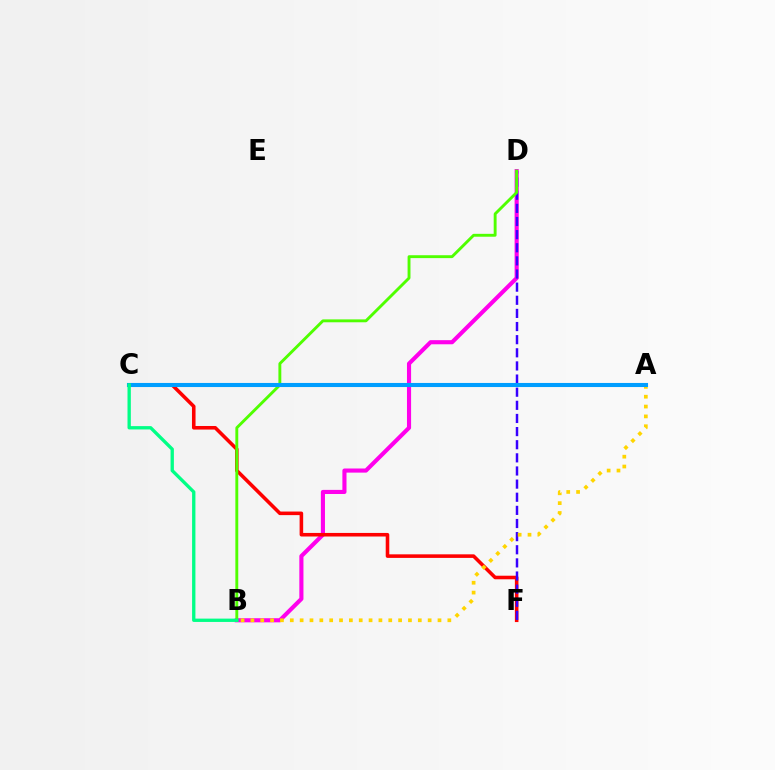{('B', 'D'): [{'color': '#ff00ed', 'line_style': 'solid', 'thickness': 2.96}, {'color': '#4fff00', 'line_style': 'solid', 'thickness': 2.08}], ('C', 'F'): [{'color': '#ff0000', 'line_style': 'solid', 'thickness': 2.57}], ('D', 'F'): [{'color': '#3700ff', 'line_style': 'dashed', 'thickness': 1.78}], ('A', 'B'): [{'color': '#ffd500', 'line_style': 'dotted', 'thickness': 2.68}], ('A', 'C'): [{'color': '#009eff', 'line_style': 'solid', 'thickness': 2.94}], ('B', 'C'): [{'color': '#00ff86', 'line_style': 'solid', 'thickness': 2.4}]}